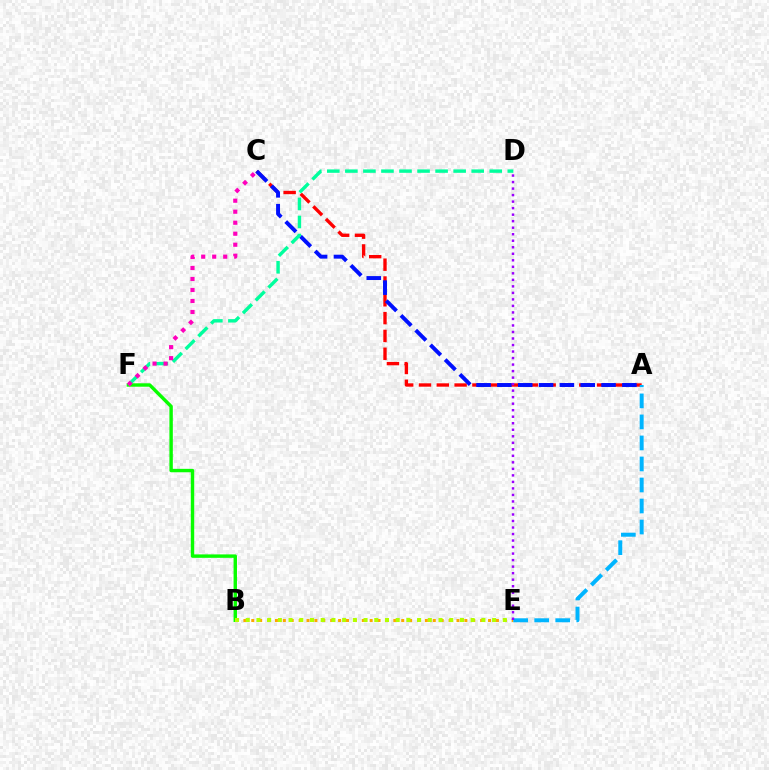{('B', 'F'): [{'color': '#08ff00', 'line_style': 'solid', 'thickness': 2.46}], ('B', 'E'): [{'color': '#ffa500', 'line_style': 'dotted', 'thickness': 2.14}, {'color': '#b3ff00', 'line_style': 'dotted', 'thickness': 2.91}], ('A', 'C'): [{'color': '#ff0000', 'line_style': 'dashed', 'thickness': 2.42}, {'color': '#0010ff', 'line_style': 'dashed', 'thickness': 2.83}], ('D', 'F'): [{'color': '#00ff9d', 'line_style': 'dashed', 'thickness': 2.45}], ('C', 'F'): [{'color': '#ff00bd', 'line_style': 'dotted', 'thickness': 2.99}], ('A', 'E'): [{'color': '#00b5ff', 'line_style': 'dashed', 'thickness': 2.86}], ('D', 'E'): [{'color': '#9b00ff', 'line_style': 'dotted', 'thickness': 1.77}]}